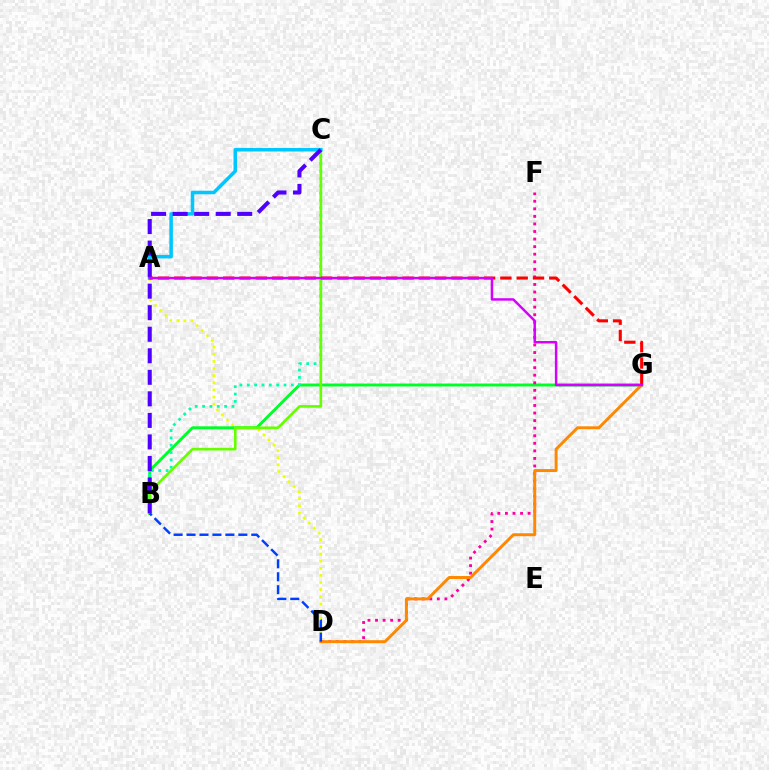{('A', 'D'): [{'color': '#eeff00', 'line_style': 'dotted', 'thickness': 1.94}], ('B', 'G'): [{'color': '#00ff27', 'line_style': 'solid', 'thickness': 2.11}], ('B', 'C'): [{'color': '#00ffaf', 'line_style': 'dotted', 'thickness': 2.0}, {'color': '#66ff00', 'line_style': 'solid', 'thickness': 1.91}, {'color': '#4f00ff', 'line_style': 'dashed', 'thickness': 2.93}], ('A', 'C'): [{'color': '#00c7ff', 'line_style': 'solid', 'thickness': 2.55}], ('D', 'F'): [{'color': '#ff00a0', 'line_style': 'dotted', 'thickness': 2.06}], ('D', 'G'): [{'color': '#ff8800', 'line_style': 'solid', 'thickness': 2.12}], ('A', 'G'): [{'color': '#ff0000', 'line_style': 'dashed', 'thickness': 2.22}, {'color': '#d600ff', 'line_style': 'solid', 'thickness': 1.78}], ('B', 'D'): [{'color': '#003fff', 'line_style': 'dashed', 'thickness': 1.76}]}